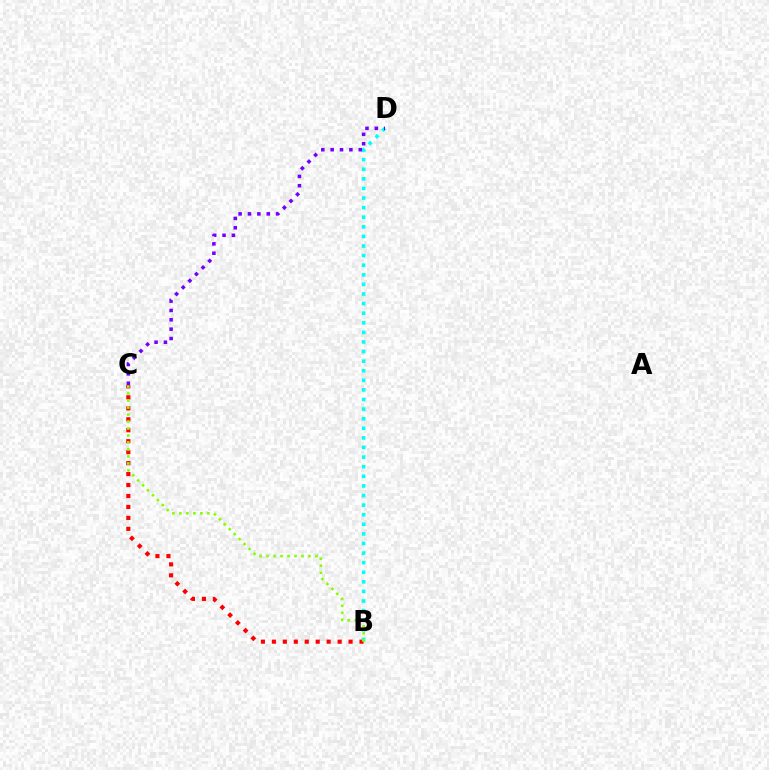{('B', 'C'): [{'color': '#ff0000', 'line_style': 'dotted', 'thickness': 2.98}, {'color': '#84ff00', 'line_style': 'dotted', 'thickness': 1.9}], ('B', 'D'): [{'color': '#00fff6', 'line_style': 'dotted', 'thickness': 2.61}], ('C', 'D'): [{'color': '#7200ff', 'line_style': 'dotted', 'thickness': 2.55}]}